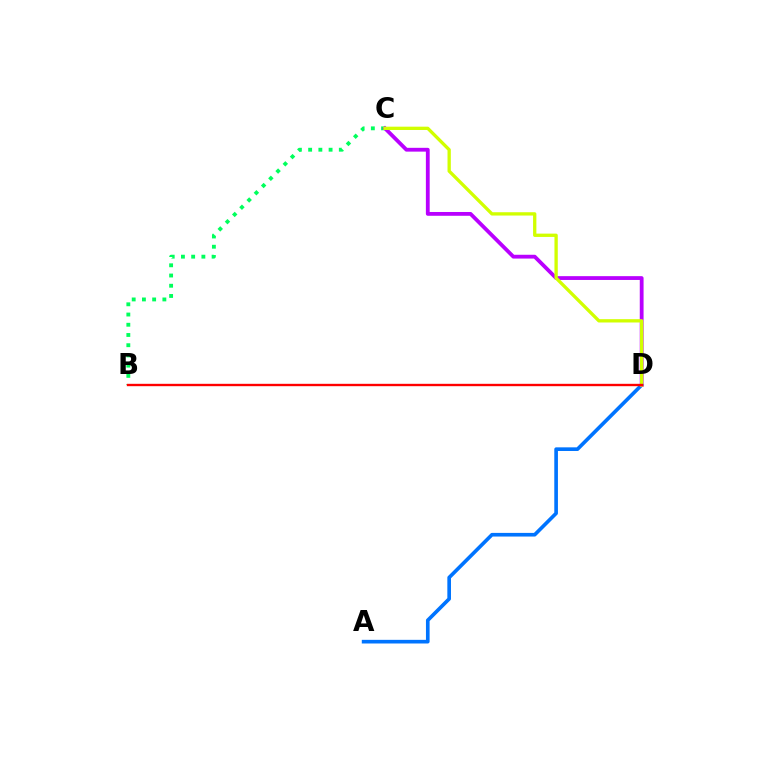{('A', 'D'): [{'color': '#0074ff', 'line_style': 'solid', 'thickness': 2.63}], ('B', 'C'): [{'color': '#00ff5c', 'line_style': 'dotted', 'thickness': 2.78}], ('C', 'D'): [{'color': '#b900ff', 'line_style': 'solid', 'thickness': 2.74}, {'color': '#d1ff00', 'line_style': 'solid', 'thickness': 2.39}], ('B', 'D'): [{'color': '#ff0000', 'line_style': 'solid', 'thickness': 1.7}]}